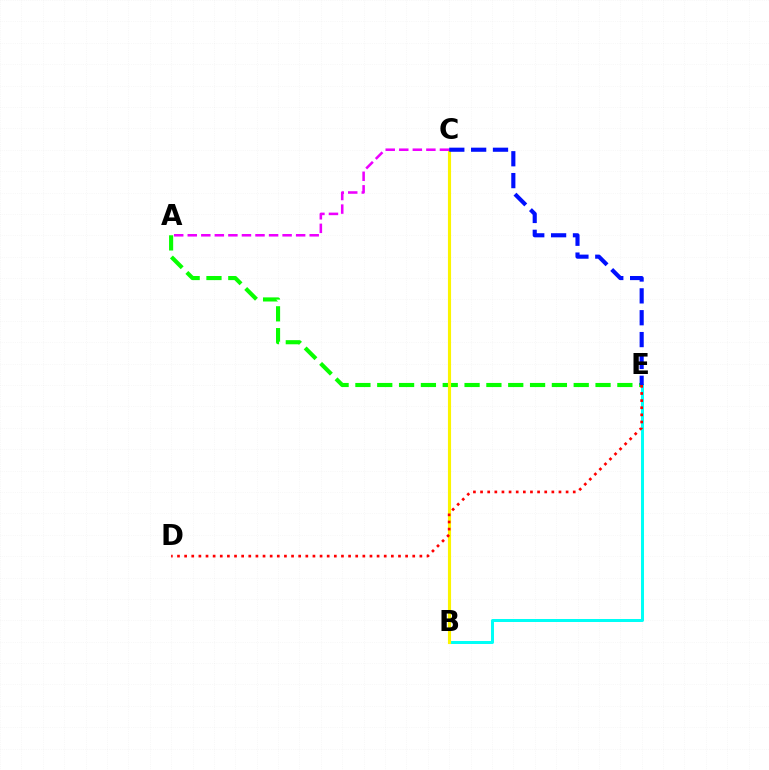{('A', 'E'): [{'color': '#08ff00', 'line_style': 'dashed', 'thickness': 2.97}], ('B', 'E'): [{'color': '#00fff6', 'line_style': 'solid', 'thickness': 2.16}], ('B', 'C'): [{'color': '#fcf500', 'line_style': 'solid', 'thickness': 2.25}], ('A', 'C'): [{'color': '#ee00ff', 'line_style': 'dashed', 'thickness': 1.84}], ('C', 'E'): [{'color': '#0010ff', 'line_style': 'dashed', 'thickness': 2.97}], ('D', 'E'): [{'color': '#ff0000', 'line_style': 'dotted', 'thickness': 1.94}]}